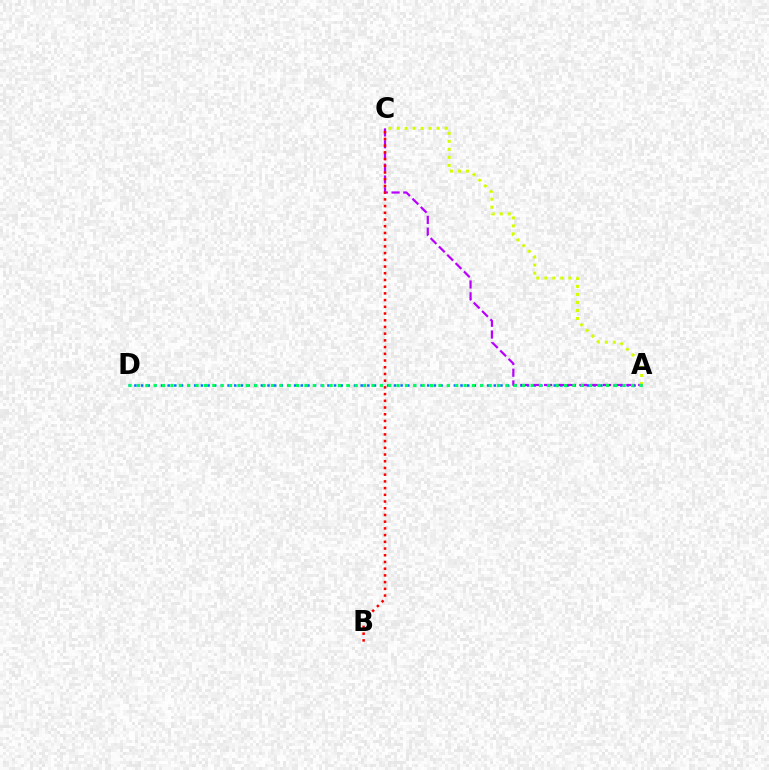{('A', 'C'): [{'color': '#d1ff00', 'line_style': 'dotted', 'thickness': 2.18}, {'color': '#b900ff', 'line_style': 'dashed', 'thickness': 1.6}], ('A', 'D'): [{'color': '#0074ff', 'line_style': 'dotted', 'thickness': 1.81}, {'color': '#00ff5c', 'line_style': 'dotted', 'thickness': 2.28}], ('B', 'C'): [{'color': '#ff0000', 'line_style': 'dotted', 'thickness': 1.82}]}